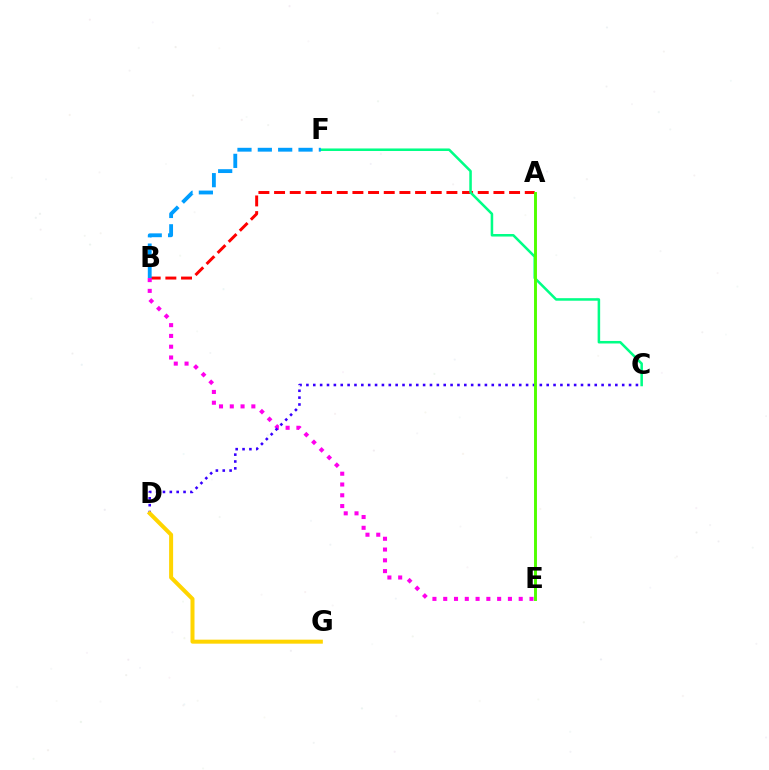{('A', 'B'): [{'color': '#ff0000', 'line_style': 'dashed', 'thickness': 2.13}], ('C', 'F'): [{'color': '#00ff86', 'line_style': 'solid', 'thickness': 1.82}], ('B', 'F'): [{'color': '#009eff', 'line_style': 'dashed', 'thickness': 2.76}], ('B', 'E'): [{'color': '#ff00ed', 'line_style': 'dotted', 'thickness': 2.93}], ('C', 'D'): [{'color': '#3700ff', 'line_style': 'dotted', 'thickness': 1.87}], ('A', 'E'): [{'color': '#4fff00', 'line_style': 'solid', 'thickness': 2.11}], ('D', 'G'): [{'color': '#ffd500', 'line_style': 'solid', 'thickness': 2.88}]}